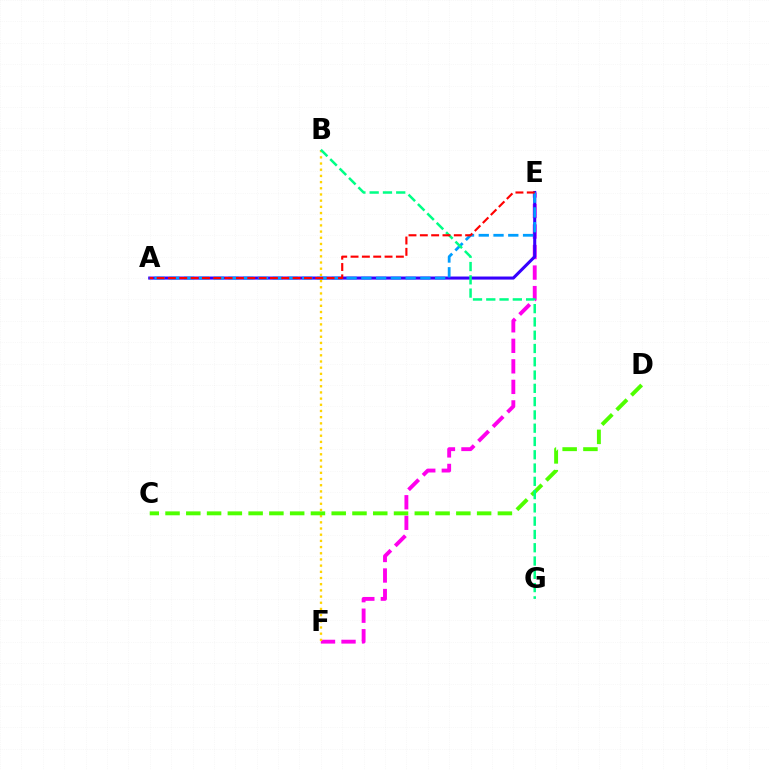{('E', 'F'): [{'color': '#ff00ed', 'line_style': 'dashed', 'thickness': 2.79}], ('B', 'F'): [{'color': '#ffd500', 'line_style': 'dotted', 'thickness': 1.68}], ('A', 'E'): [{'color': '#3700ff', 'line_style': 'solid', 'thickness': 2.2}, {'color': '#009eff', 'line_style': 'dashed', 'thickness': 2.01}, {'color': '#ff0000', 'line_style': 'dashed', 'thickness': 1.54}], ('C', 'D'): [{'color': '#4fff00', 'line_style': 'dashed', 'thickness': 2.82}], ('B', 'G'): [{'color': '#00ff86', 'line_style': 'dashed', 'thickness': 1.8}]}